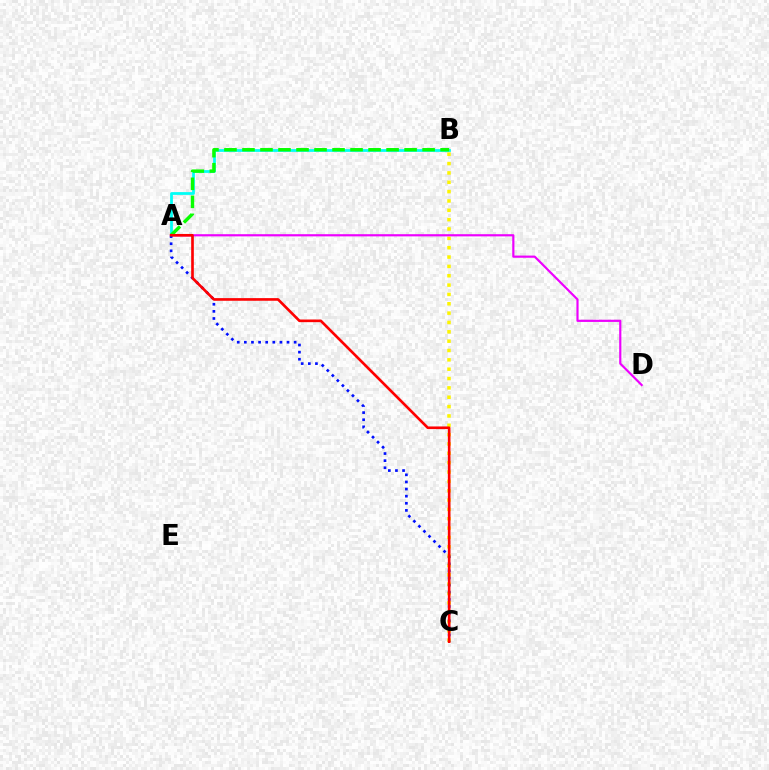{('B', 'C'): [{'color': '#fcf500', 'line_style': 'dotted', 'thickness': 2.54}], ('A', 'D'): [{'color': '#ee00ff', 'line_style': 'solid', 'thickness': 1.57}], ('A', 'B'): [{'color': '#00fff6', 'line_style': 'solid', 'thickness': 1.99}, {'color': '#08ff00', 'line_style': 'dashed', 'thickness': 2.45}], ('A', 'C'): [{'color': '#0010ff', 'line_style': 'dotted', 'thickness': 1.93}, {'color': '#ff0000', 'line_style': 'solid', 'thickness': 1.91}]}